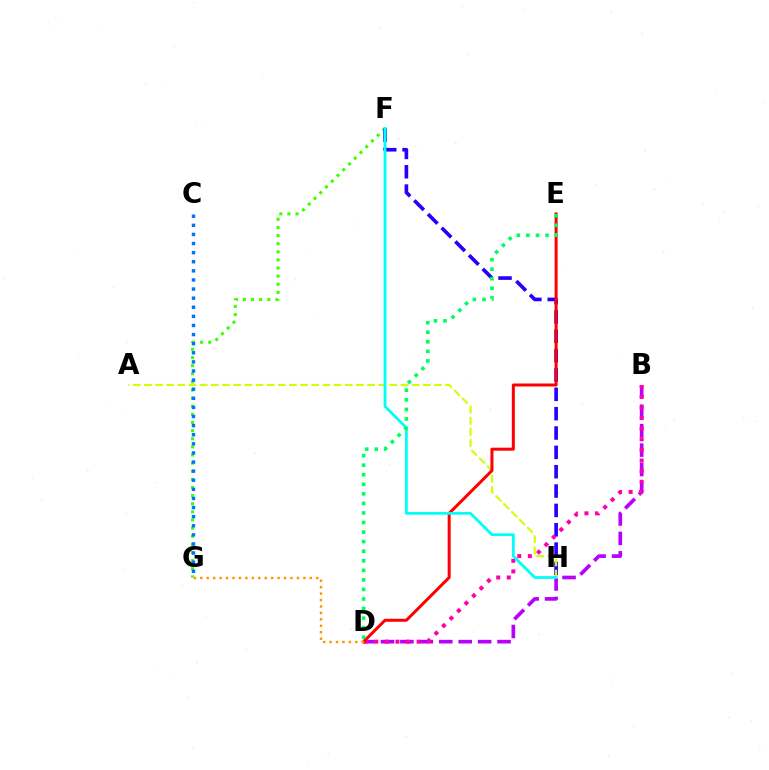{('F', 'G'): [{'color': '#3dff00', 'line_style': 'dotted', 'thickness': 2.21}], ('B', 'D'): [{'color': '#b900ff', 'line_style': 'dashed', 'thickness': 2.64}, {'color': '#ff00ac', 'line_style': 'dotted', 'thickness': 2.88}], ('F', 'H'): [{'color': '#2500ff', 'line_style': 'dashed', 'thickness': 2.63}, {'color': '#00fff6', 'line_style': 'solid', 'thickness': 2.0}], ('A', 'H'): [{'color': '#d1ff00', 'line_style': 'dashed', 'thickness': 1.52}], ('C', 'G'): [{'color': '#0074ff', 'line_style': 'dotted', 'thickness': 2.47}], ('D', 'E'): [{'color': '#ff0000', 'line_style': 'solid', 'thickness': 2.17}, {'color': '#00ff5c', 'line_style': 'dotted', 'thickness': 2.6}], ('D', 'G'): [{'color': '#ff9400', 'line_style': 'dotted', 'thickness': 1.75}]}